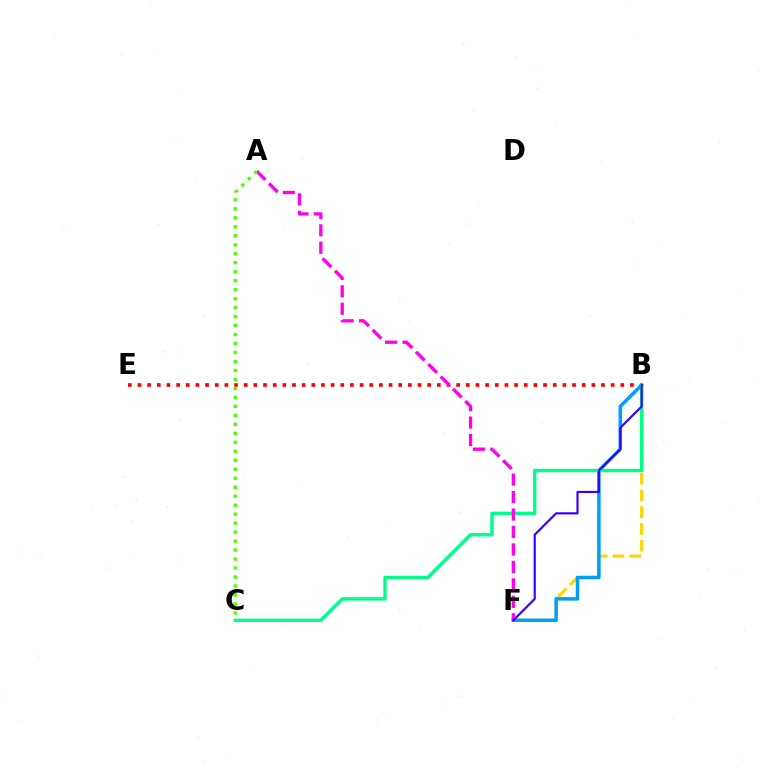{('B', 'F'): [{'color': '#ffd500', 'line_style': 'dashed', 'thickness': 2.28}, {'color': '#009eff', 'line_style': 'solid', 'thickness': 2.51}, {'color': '#3700ff', 'line_style': 'solid', 'thickness': 1.56}], ('B', 'E'): [{'color': '#ff0000', 'line_style': 'dotted', 'thickness': 2.62}], ('B', 'C'): [{'color': '#00ff86', 'line_style': 'solid', 'thickness': 2.42}], ('A', 'F'): [{'color': '#ff00ed', 'line_style': 'dashed', 'thickness': 2.37}], ('A', 'C'): [{'color': '#4fff00', 'line_style': 'dotted', 'thickness': 2.44}]}